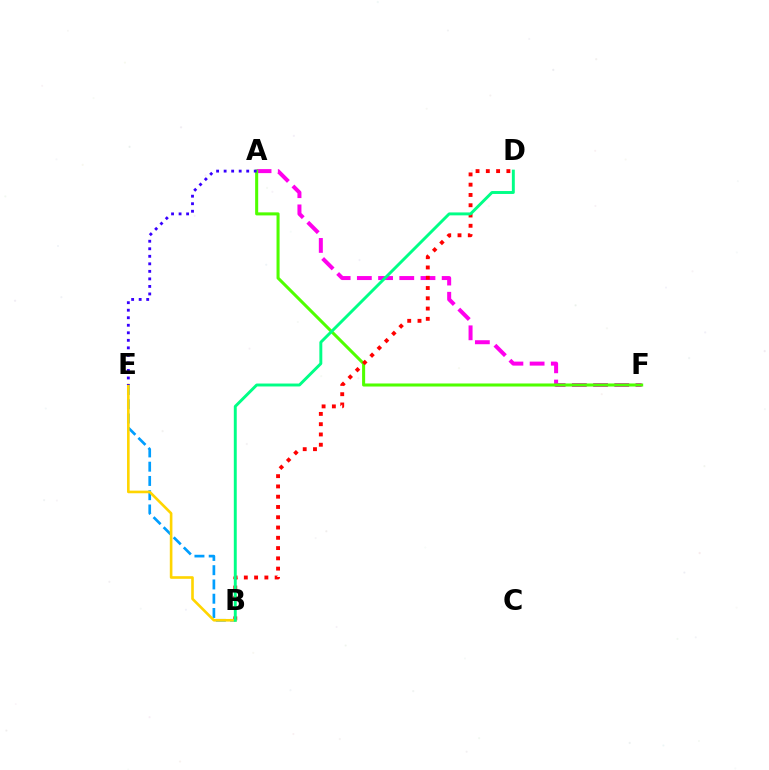{('A', 'F'): [{'color': '#ff00ed', 'line_style': 'dashed', 'thickness': 2.88}, {'color': '#4fff00', 'line_style': 'solid', 'thickness': 2.2}], ('B', 'E'): [{'color': '#009eff', 'line_style': 'dashed', 'thickness': 1.94}, {'color': '#ffd500', 'line_style': 'solid', 'thickness': 1.89}], ('B', 'D'): [{'color': '#ff0000', 'line_style': 'dotted', 'thickness': 2.79}, {'color': '#00ff86', 'line_style': 'solid', 'thickness': 2.11}], ('A', 'E'): [{'color': '#3700ff', 'line_style': 'dotted', 'thickness': 2.05}]}